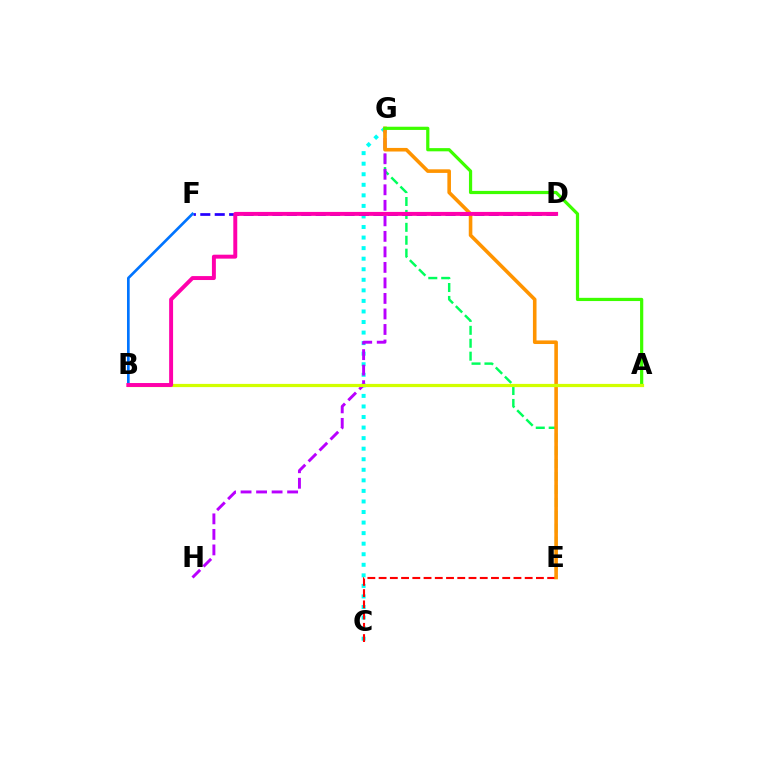{('E', 'G'): [{'color': '#00ff5c', 'line_style': 'dashed', 'thickness': 1.76}, {'color': '#ff9400', 'line_style': 'solid', 'thickness': 2.59}], ('C', 'G'): [{'color': '#00fff6', 'line_style': 'dotted', 'thickness': 2.87}], ('D', 'F'): [{'color': '#2500ff', 'line_style': 'dashed', 'thickness': 1.96}], ('G', 'H'): [{'color': '#b900ff', 'line_style': 'dashed', 'thickness': 2.11}], ('B', 'F'): [{'color': '#0074ff', 'line_style': 'solid', 'thickness': 1.93}], ('C', 'E'): [{'color': '#ff0000', 'line_style': 'dashed', 'thickness': 1.53}], ('A', 'G'): [{'color': '#3dff00', 'line_style': 'solid', 'thickness': 2.31}], ('A', 'B'): [{'color': '#d1ff00', 'line_style': 'solid', 'thickness': 2.31}], ('B', 'D'): [{'color': '#ff00ac', 'line_style': 'solid', 'thickness': 2.84}]}